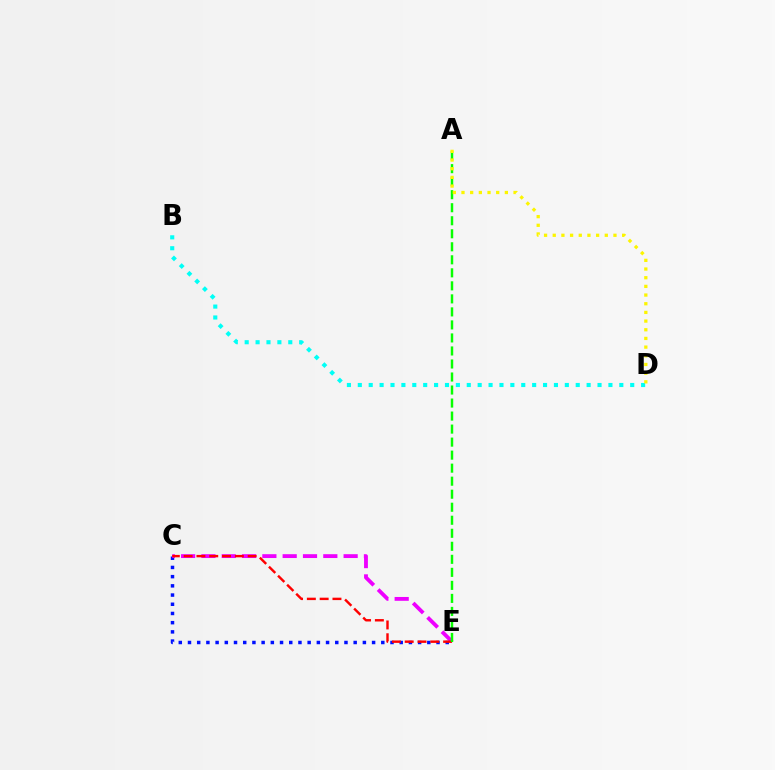{('C', 'E'): [{'color': '#0010ff', 'line_style': 'dotted', 'thickness': 2.5}, {'color': '#ee00ff', 'line_style': 'dashed', 'thickness': 2.76}, {'color': '#ff0000', 'line_style': 'dashed', 'thickness': 1.74}], ('A', 'E'): [{'color': '#08ff00', 'line_style': 'dashed', 'thickness': 1.77}], ('B', 'D'): [{'color': '#00fff6', 'line_style': 'dotted', 'thickness': 2.96}], ('A', 'D'): [{'color': '#fcf500', 'line_style': 'dotted', 'thickness': 2.36}]}